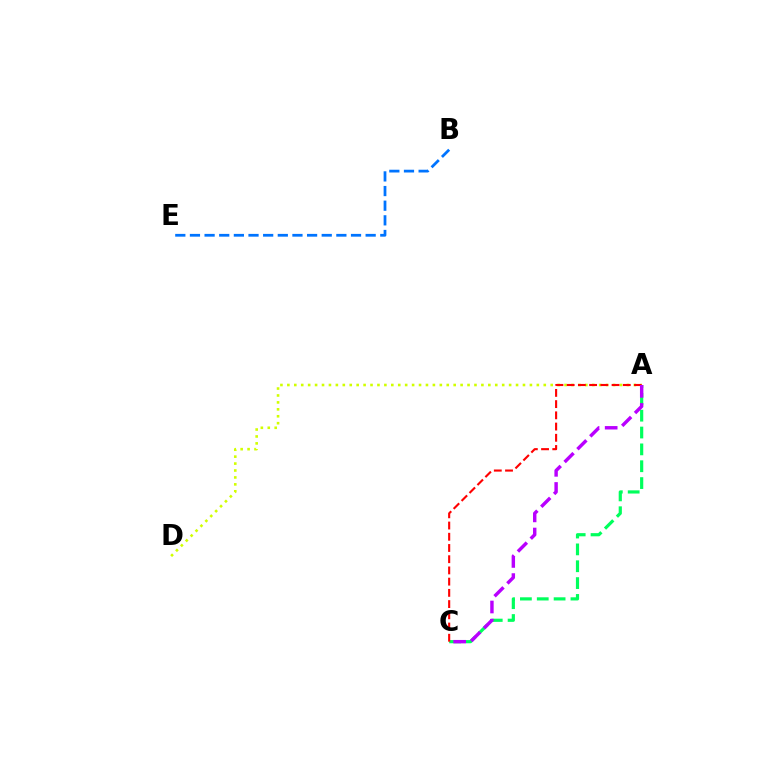{('B', 'E'): [{'color': '#0074ff', 'line_style': 'dashed', 'thickness': 1.99}], ('A', 'C'): [{'color': '#00ff5c', 'line_style': 'dashed', 'thickness': 2.29}, {'color': '#ff0000', 'line_style': 'dashed', 'thickness': 1.52}, {'color': '#b900ff', 'line_style': 'dashed', 'thickness': 2.46}], ('A', 'D'): [{'color': '#d1ff00', 'line_style': 'dotted', 'thickness': 1.88}]}